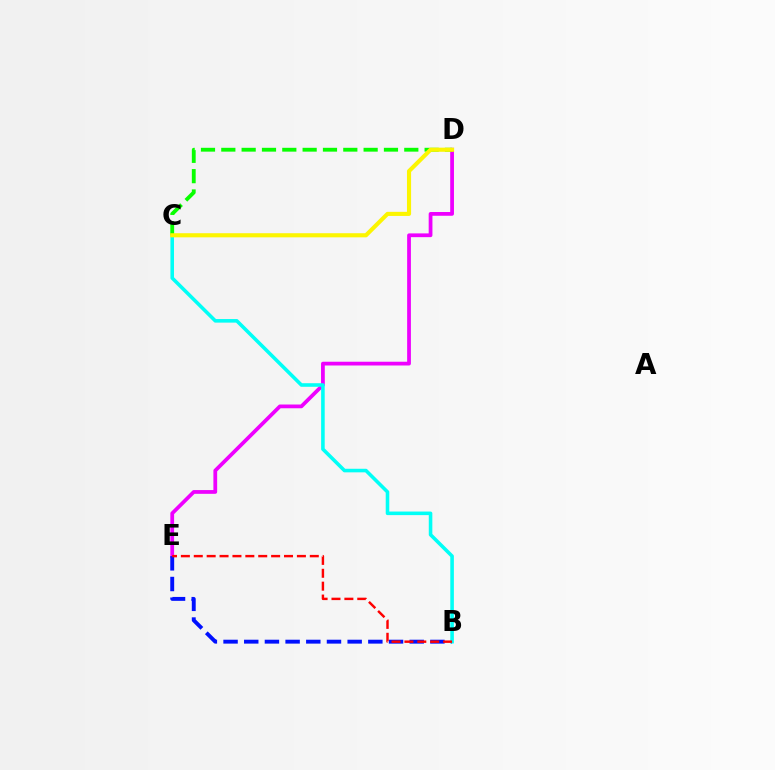{('D', 'E'): [{'color': '#ee00ff', 'line_style': 'solid', 'thickness': 2.7}], ('B', 'E'): [{'color': '#0010ff', 'line_style': 'dashed', 'thickness': 2.81}, {'color': '#ff0000', 'line_style': 'dashed', 'thickness': 1.75}], ('B', 'C'): [{'color': '#00fff6', 'line_style': 'solid', 'thickness': 2.57}], ('C', 'D'): [{'color': '#08ff00', 'line_style': 'dashed', 'thickness': 2.76}, {'color': '#fcf500', 'line_style': 'solid', 'thickness': 2.96}]}